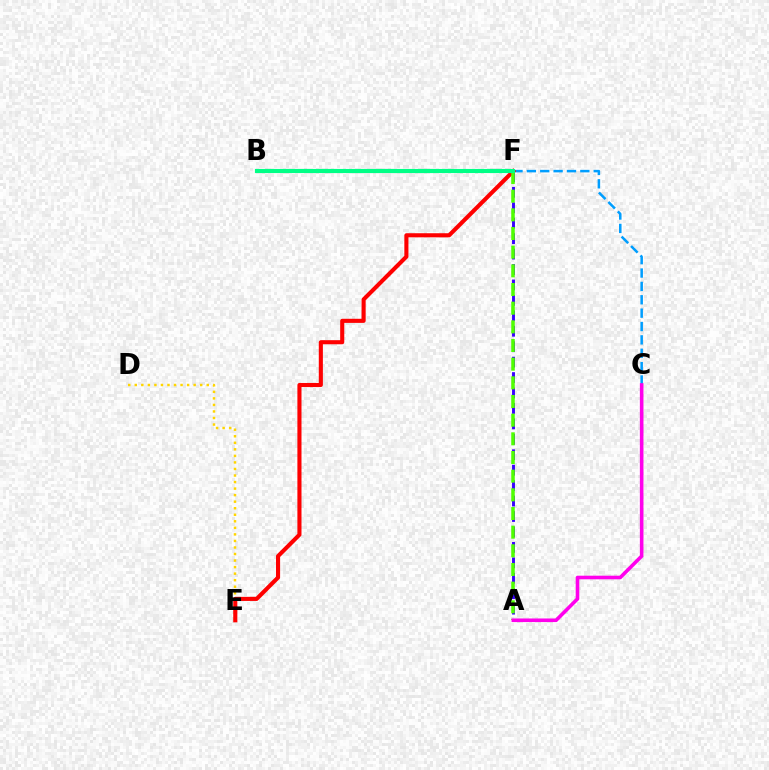{('A', 'F'): [{'color': '#3700ff', 'line_style': 'dashed', 'thickness': 2.1}, {'color': '#4fff00', 'line_style': 'dashed', 'thickness': 2.54}], ('C', 'F'): [{'color': '#009eff', 'line_style': 'dashed', 'thickness': 1.82}], ('D', 'E'): [{'color': '#ffd500', 'line_style': 'dotted', 'thickness': 1.78}], ('E', 'F'): [{'color': '#ff0000', 'line_style': 'solid', 'thickness': 2.95}], ('A', 'C'): [{'color': '#ff00ed', 'line_style': 'solid', 'thickness': 2.59}], ('B', 'F'): [{'color': '#00ff86', 'line_style': 'solid', 'thickness': 2.97}]}